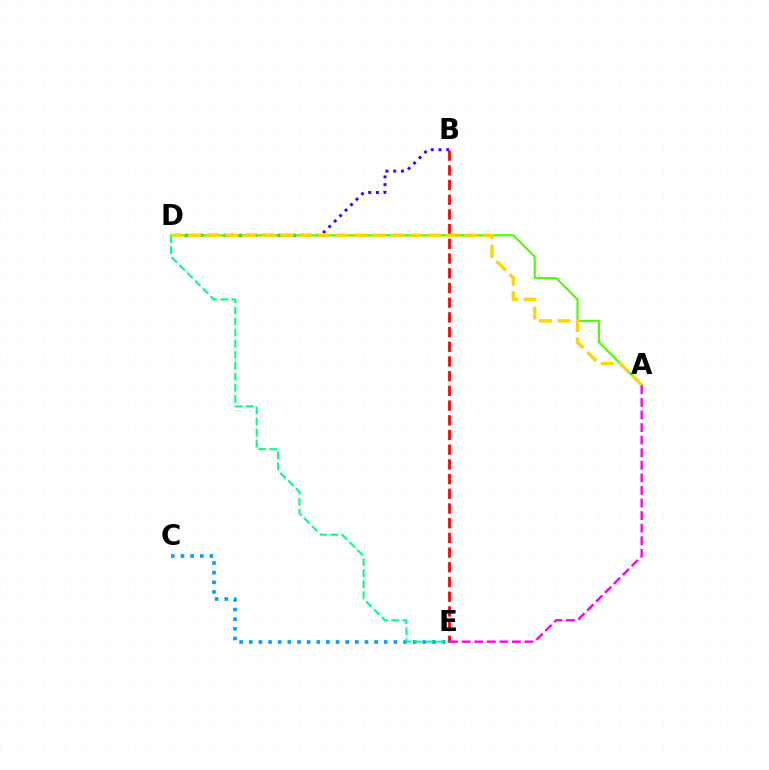{('B', 'D'): [{'color': '#3700ff', 'line_style': 'dotted', 'thickness': 2.1}], ('C', 'E'): [{'color': '#009eff', 'line_style': 'dotted', 'thickness': 2.62}], ('A', 'D'): [{'color': '#4fff00', 'line_style': 'solid', 'thickness': 1.57}, {'color': '#ffd500', 'line_style': 'dashed', 'thickness': 2.5}], ('D', 'E'): [{'color': '#00ff86', 'line_style': 'dashed', 'thickness': 1.5}], ('B', 'E'): [{'color': '#ff0000', 'line_style': 'dashed', 'thickness': 2.0}], ('A', 'E'): [{'color': '#ff00ed', 'line_style': 'dashed', 'thickness': 1.71}]}